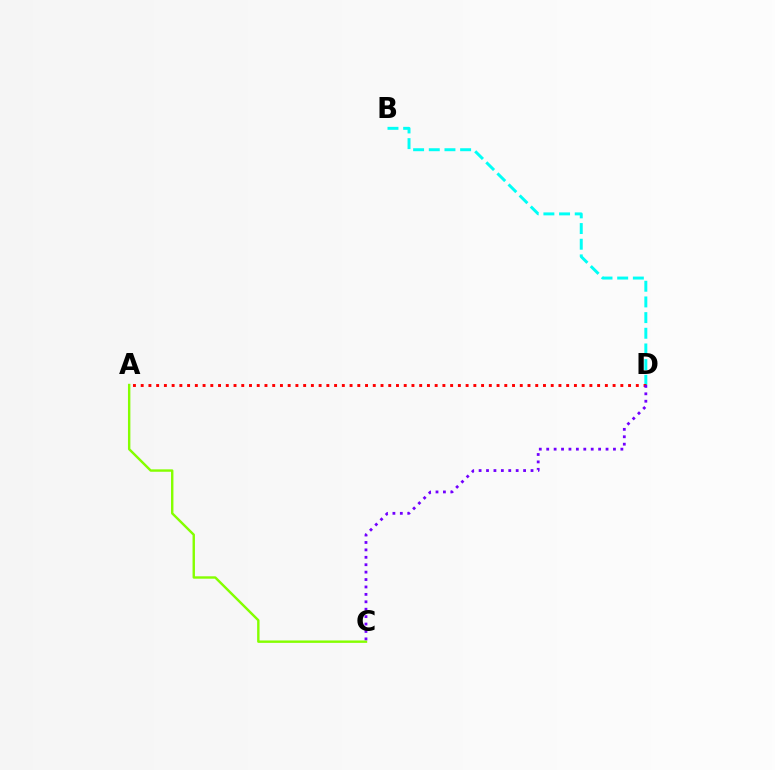{('B', 'D'): [{'color': '#00fff6', 'line_style': 'dashed', 'thickness': 2.13}], ('A', 'D'): [{'color': '#ff0000', 'line_style': 'dotted', 'thickness': 2.1}], ('A', 'C'): [{'color': '#84ff00', 'line_style': 'solid', 'thickness': 1.73}], ('C', 'D'): [{'color': '#7200ff', 'line_style': 'dotted', 'thickness': 2.02}]}